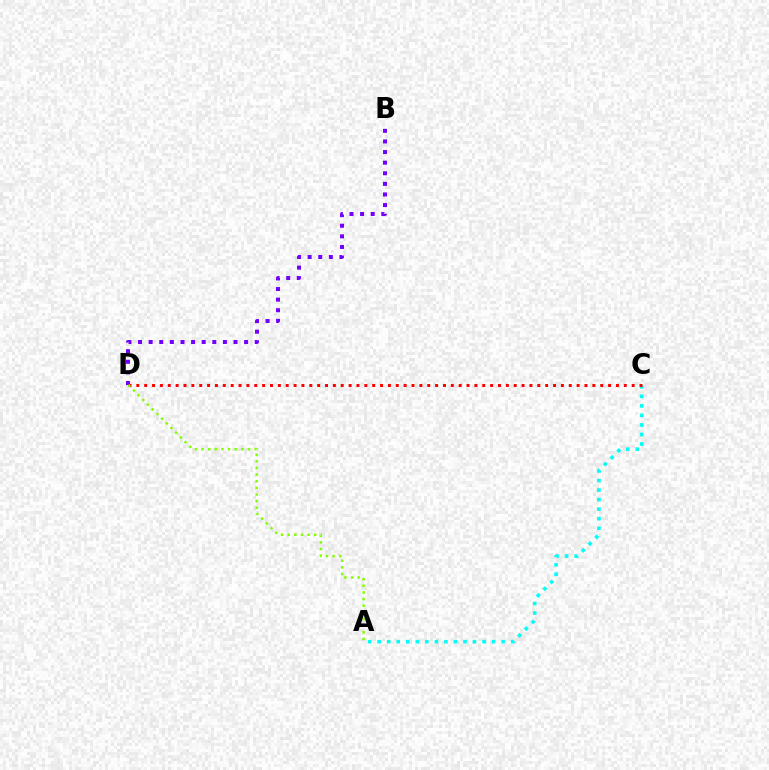{('B', 'D'): [{'color': '#7200ff', 'line_style': 'dotted', 'thickness': 2.88}], ('A', 'C'): [{'color': '#00fff6', 'line_style': 'dotted', 'thickness': 2.59}], ('C', 'D'): [{'color': '#ff0000', 'line_style': 'dotted', 'thickness': 2.14}], ('A', 'D'): [{'color': '#84ff00', 'line_style': 'dotted', 'thickness': 1.8}]}